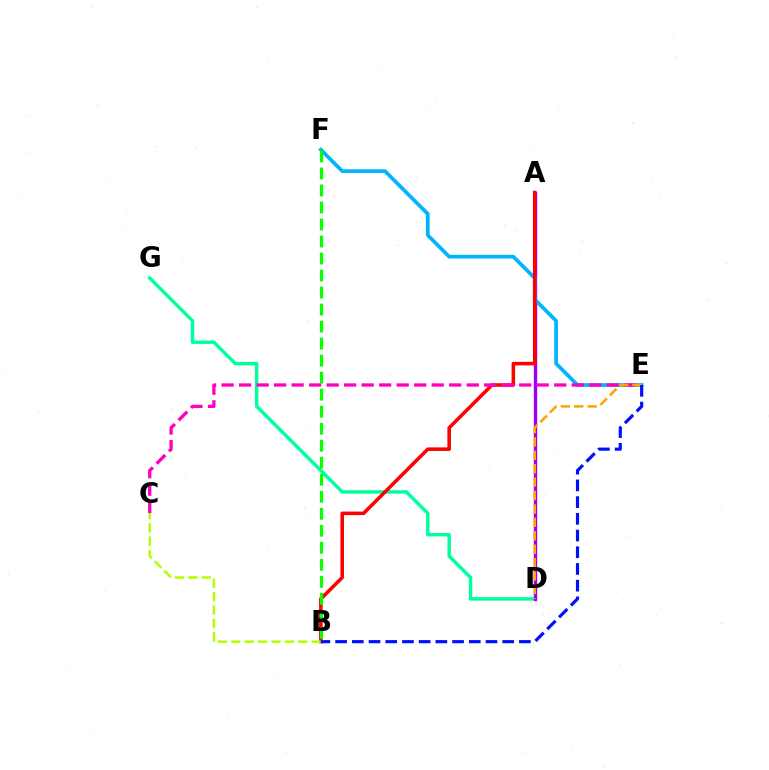{('D', 'G'): [{'color': '#00ff9d', 'line_style': 'solid', 'thickness': 2.47}], ('A', 'D'): [{'color': '#9b00ff', 'line_style': 'solid', 'thickness': 2.42}], ('E', 'F'): [{'color': '#00b5ff', 'line_style': 'solid', 'thickness': 2.68}], ('A', 'B'): [{'color': '#ff0000', 'line_style': 'solid', 'thickness': 2.55}], ('C', 'E'): [{'color': '#ff00bd', 'line_style': 'dashed', 'thickness': 2.38}], ('D', 'E'): [{'color': '#ffa500', 'line_style': 'dashed', 'thickness': 1.82}], ('B', 'C'): [{'color': '#b3ff00', 'line_style': 'dashed', 'thickness': 1.82}], ('B', 'F'): [{'color': '#08ff00', 'line_style': 'dashed', 'thickness': 2.31}], ('B', 'E'): [{'color': '#0010ff', 'line_style': 'dashed', 'thickness': 2.27}]}